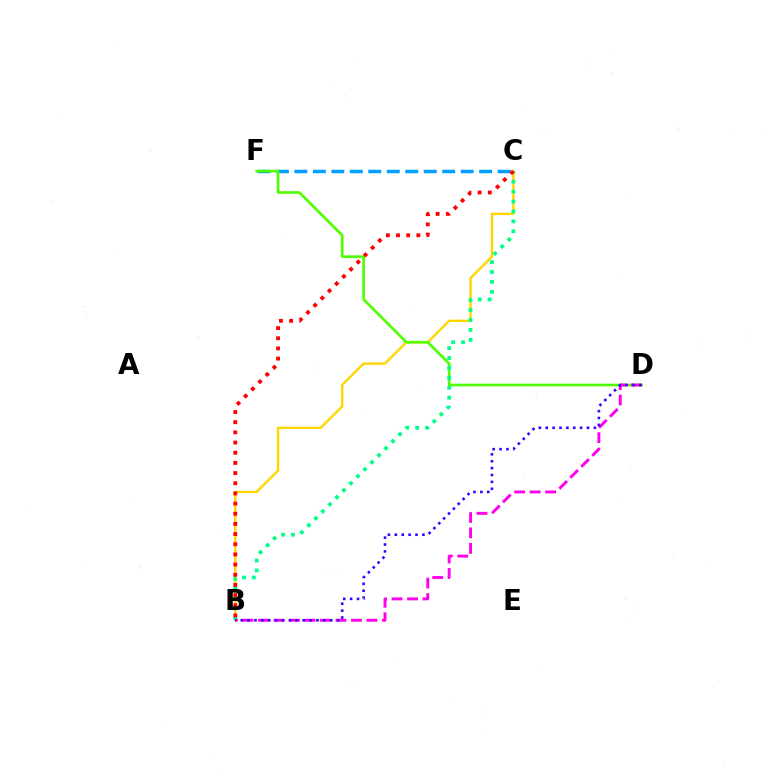{('B', 'C'): [{'color': '#ffd500', 'line_style': 'solid', 'thickness': 1.7}, {'color': '#00ff86', 'line_style': 'dotted', 'thickness': 2.69}, {'color': '#ff0000', 'line_style': 'dotted', 'thickness': 2.76}], ('C', 'F'): [{'color': '#009eff', 'line_style': 'dashed', 'thickness': 2.51}], ('D', 'F'): [{'color': '#4fff00', 'line_style': 'solid', 'thickness': 1.9}], ('B', 'D'): [{'color': '#ff00ed', 'line_style': 'dashed', 'thickness': 2.11}, {'color': '#3700ff', 'line_style': 'dotted', 'thickness': 1.87}]}